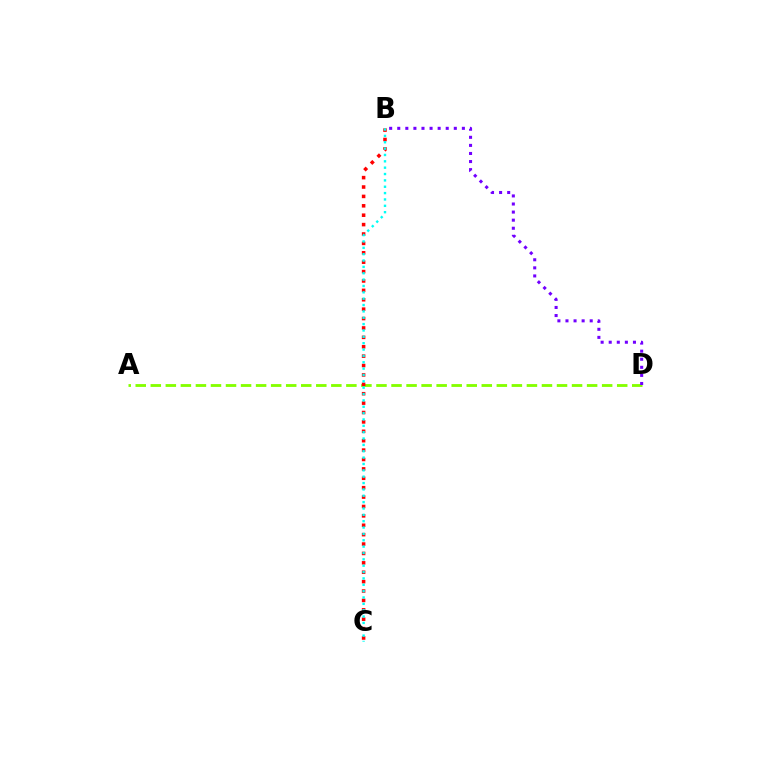{('A', 'D'): [{'color': '#84ff00', 'line_style': 'dashed', 'thickness': 2.04}], ('B', 'C'): [{'color': '#ff0000', 'line_style': 'dotted', 'thickness': 2.55}, {'color': '#00fff6', 'line_style': 'dotted', 'thickness': 1.73}], ('B', 'D'): [{'color': '#7200ff', 'line_style': 'dotted', 'thickness': 2.19}]}